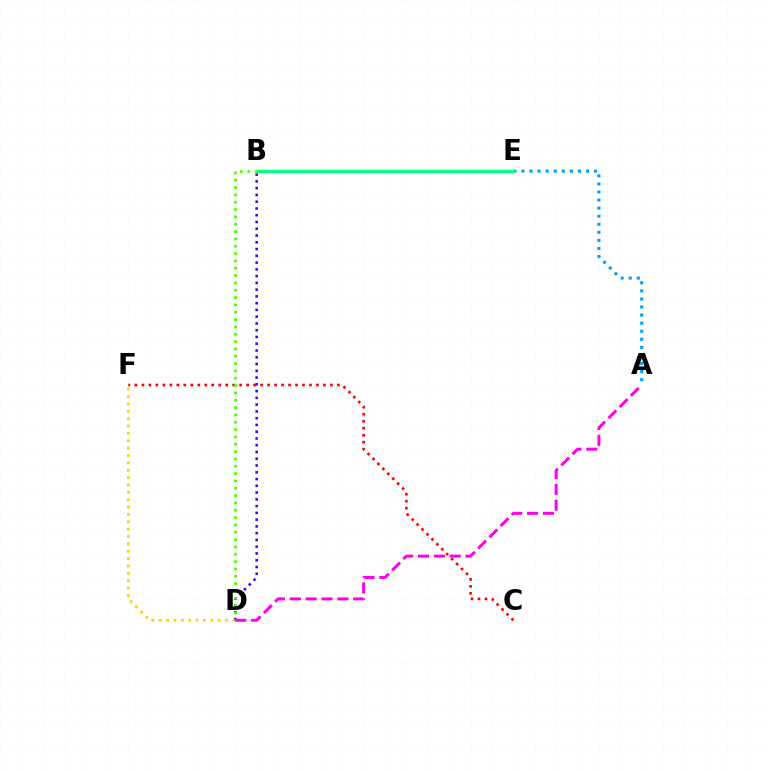{('D', 'F'): [{'color': '#ffd500', 'line_style': 'dotted', 'thickness': 2.0}], ('B', 'D'): [{'color': '#3700ff', 'line_style': 'dotted', 'thickness': 1.84}, {'color': '#4fff00', 'line_style': 'dotted', 'thickness': 1.99}], ('C', 'F'): [{'color': '#ff0000', 'line_style': 'dotted', 'thickness': 1.9}], ('A', 'E'): [{'color': '#009eff', 'line_style': 'dotted', 'thickness': 2.19}], ('B', 'E'): [{'color': '#00ff86', 'line_style': 'solid', 'thickness': 2.3}], ('A', 'D'): [{'color': '#ff00ed', 'line_style': 'dashed', 'thickness': 2.15}]}